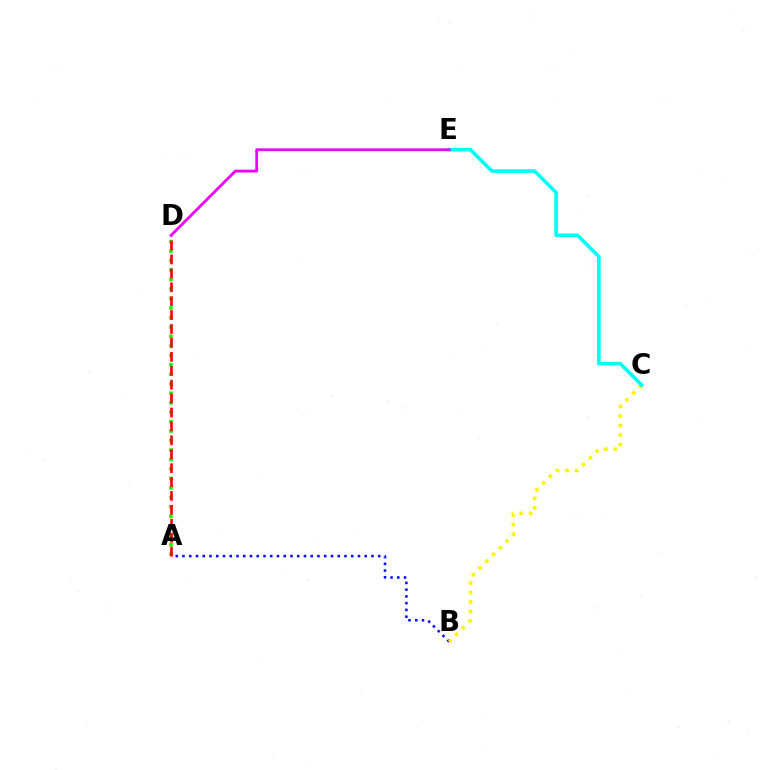{('A', 'B'): [{'color': '#0010ff', 'line_style': 'dotted', 'thickness': 1.83}], ('A', 'D'): [{'color': '#08ff00', 'line_style': 'dotted', 'thickness': 2.57}, {'color': '#ff0000', 'line_style': 'dashed', 'thickness': 1.89}], ('B', 'C'): [{'color': '#fcf500', 'line_style': 'dotted', 'thickness': 2.59}], ('C', 'E'): [{'color': '#00fff6', 'line_style': 'solid', 'thickness': 2.58}], ('D', 'E'): [{'color': '#ee00ff', 'line_style': 'solid', 'thickness': 2.02}]}